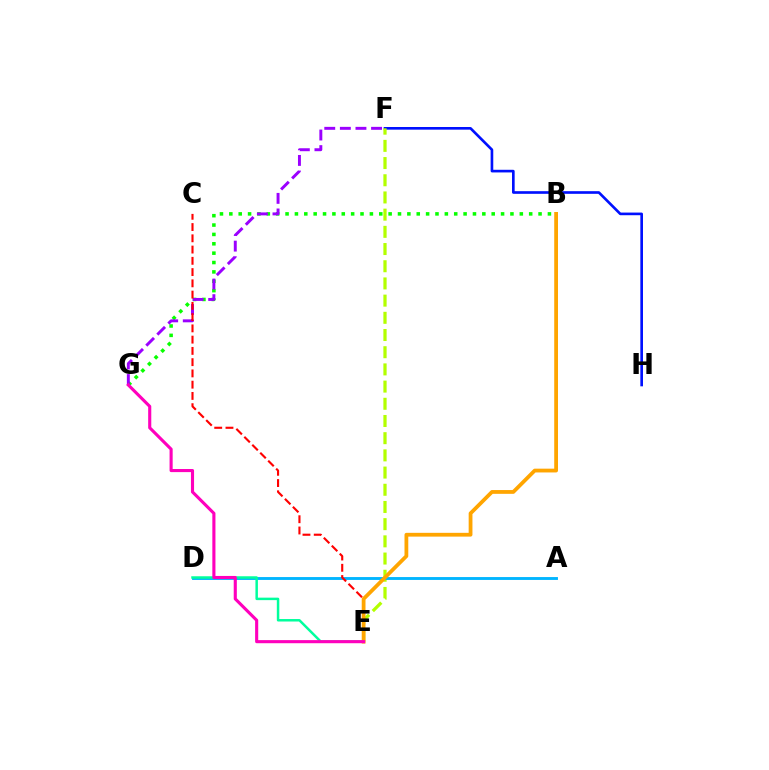{('F', 'H'): [{'color': '#0010ff', 'line_style': 'solid', 'thickness': 1.91}], ('B', 'G'): [{'color': '#08ff00', 'line_style': 'dotted', 'thickness': 2.55}], ('E', 'F'): [{'color': '#b3ff00', 'line_style': 'dashed', 'thickness': 2.34}], ('A', 'D'): [{'color': '#00b5ff', 'line_style': 'solid', 'thickness': 2.07}], ('F', 'G'): [{'color': '#9b00ff', 'line_style': 'dashed', 'thickness': 2.12}], ('C', 'E'): [{'color': '#ff0000', 'line_style': 'dashed', 'thickness': 1.53}], ('D', 'E'): [{'color': '#00ff9d', 'line_style': 'solid', 'thickness': 1.79}], ('B', 'E'): [{'color': '#ffa500', 'line_style': 'solid', 'thickness': 2.72}], ('E', 'G'): [{'color': '#ff00bd', 'line_style': 'solid', 'thickness': 2.24}]}